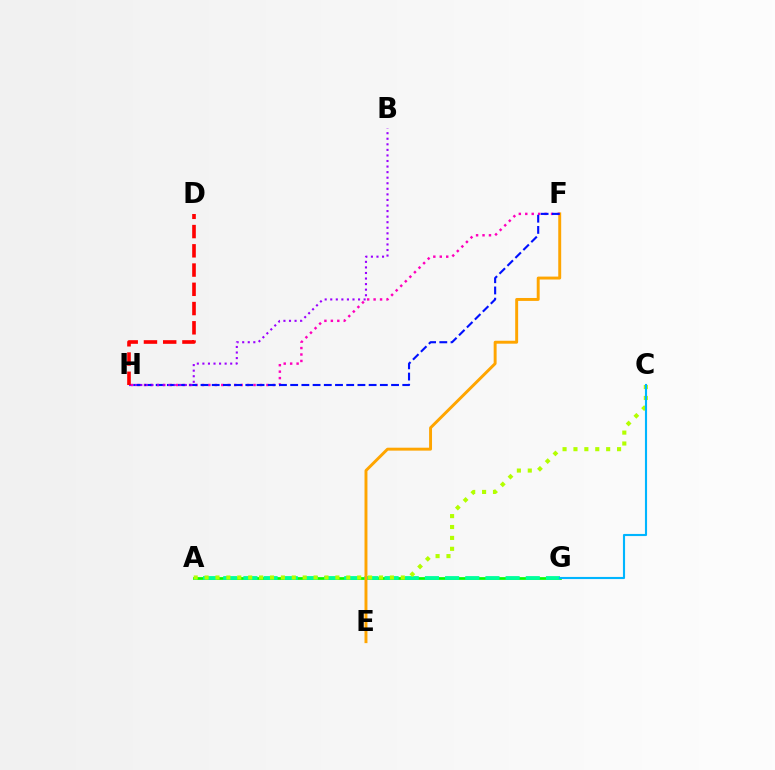{('A', 'G'): [{'color': '#08ff00', 'line_style': 'solid', 'thickness': 1.96}, {'color': '#00ff9d', 'line_style': 'dashed', 'thickness': 2.74}], ('E', 'F'): [{'color': '#ffa500', 'line_style': 'solid', 'thickness': 2.11}], ('F', 'H'): [{'color': '#ff00bd', 'line_style': 'dotted', 'thickness': 1.75}, {'color': '#0010ff', 'line_style': 'dashed', 'thickness': 1.52}], ('B', 'H'): [{'color': '#9b00ff', 'line_style': 'dotted', 'thickness': 1.51}], ('A', 'C'): [{'color': '#b3ff00', 'line_style': 'dotted', 'thickness': 2.96}], ('C', 'G'): [{'color': '#00b5ff', 'line_style': 'solid', 'thickness': 1.53}], ('D', 'H'): [{'color': '#ff0000', 'line_style': 'dashed', 'thickness': 2.61}]}